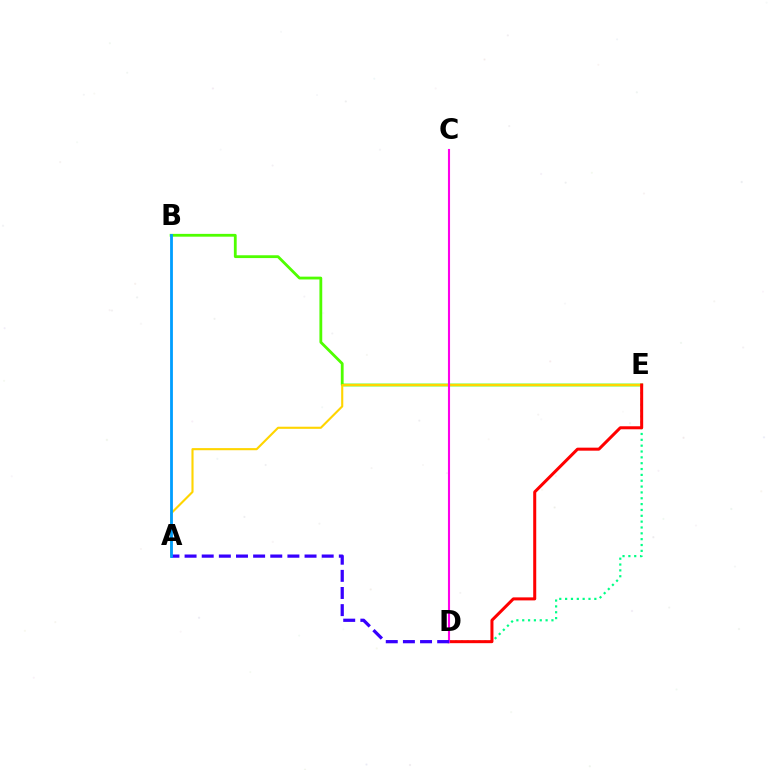{('B', 'E'): [{'color': '#4fff00', 'line_style': 'solid', 'thickness': 2.02}], ('A', 'E'): [{'color': '#ffd500', 'line_style': 'solid', 'thickness': 1.53}], ('D', 'E'): [{'color': '#00ff86', 'line_style': 'dotted', 'thickness': 1.59}, {'color': '#ff0000', 'line_style': 'solid', 'thickness': 2.18}], ('C', 'D'): [{'color': '#ff00ed', 'line_style': 'solid', 'thickness': 1.52}], ('A', 'D'): [{'color': '#3700ff', 'line_style': 'dashed', 'thickness': 2.33}], ('A', 'B'): [{'color': '#009eff', 'line_style': 'solid', 'thickness': 2.01}]}